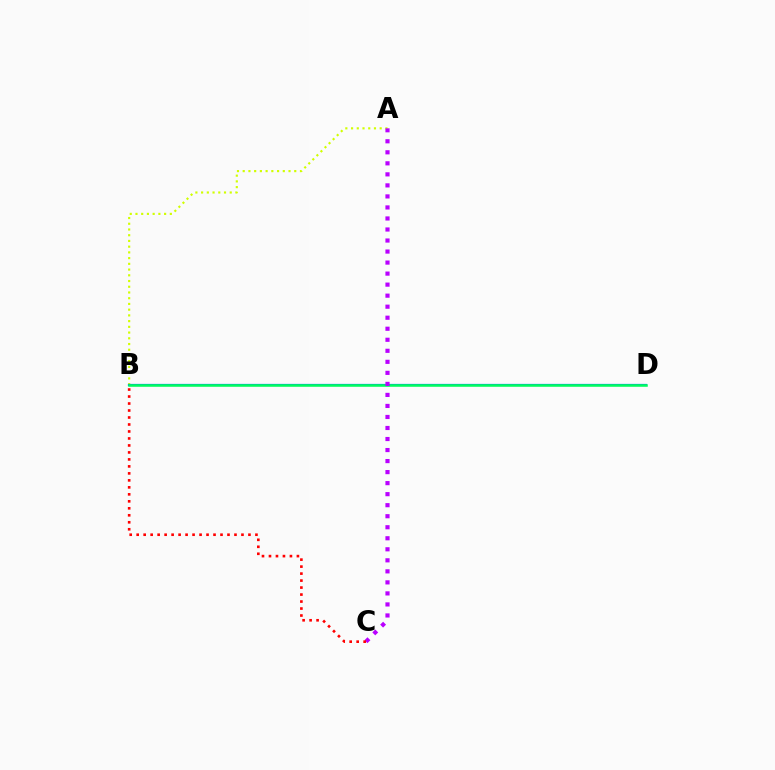{('A', 'B'): [{'color': '#d1ff00', 'line_style': 'dotted', 'thickness': 1.56}], ('B', 'D'): [{'color': '#0074ff', 'line_style': 'solid', 'thickness': 1.61}, {'color': '#00ff5c', 'line_style': 'solid', 'thickness': 1.8}], ('A', 'C'): [{'color': '#b900ff', 'line_style': 'dotted', 'thickness': 3.0}], ('B', 'C'): [{'color': '#ff0000', 'line_style': 'dotted', 'thickness': 1.9}]}